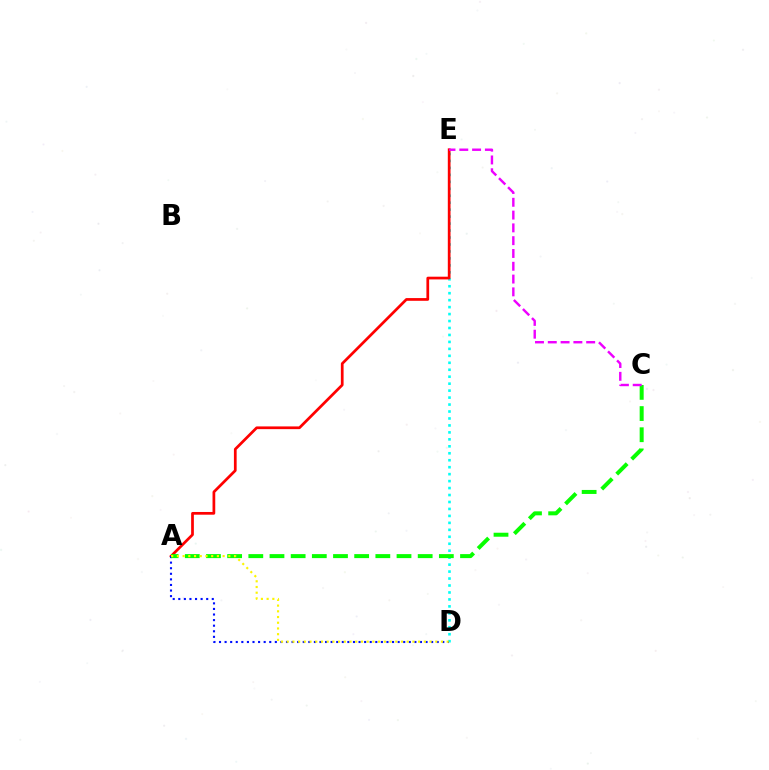{('D', 'E'): [{'color': '#00fff6', 'line_style': 'dotted', 'thickness': 1.89}], ('A', 'E'): [{'color': '#ff0000', 'line_style': 'solid', 'thickness': 1.96}], ('A', 'D'): [{'color': '#0010ff', 'line_style': 'dotted', 'thickness': 1.52}, {'color': '#fcf500', 'line_style': 'dotted', 'thickness': 1.55}], ('A', 'C'): [{'color': '#08ff00', 'line_style': 'dashed', 'thickness': 2.88}], ('C', 'E'): [{'color': '#ee00ff', 'line_style': 'dashed', 'thickness': 1.74}]}